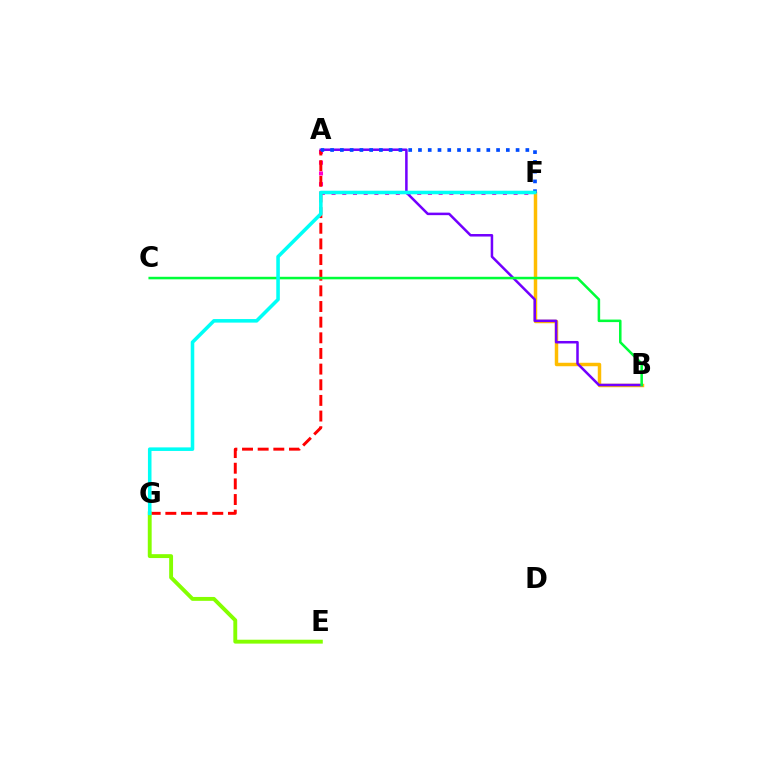{('A', 'F'): [{'color': '#ff00cf', 'line_style': 'dotted', 'thickness': 2.91}, {'color': '#004bff', 'line_style': 'dotted', 'thickness': 2.65}], ('A', 'G'): [{'color': '#ff0000', 'line_style': 'dashed', 'thickness': 2.13}], ('B', 'F'): [{'color': '#ffbd00', 'line_style': 'solid', 'thickness': 2.5}], ('A', 'B'): [{'color': '#7200ff', 'line_style': 'solid', 'thickness': 1.81}], ('B', 'C'): [{'color': '#00ff39', 'line_style': 'solid', 'thickness': 1.82}], ('E', 'G'): [{'color': '#84ff00', 'line_style': 'solid', 'thickness': 2.8}], ('F', 'G'): [{'color': '#00fff6', 'line_style': 'solid', 'thickness': 2.56}]}